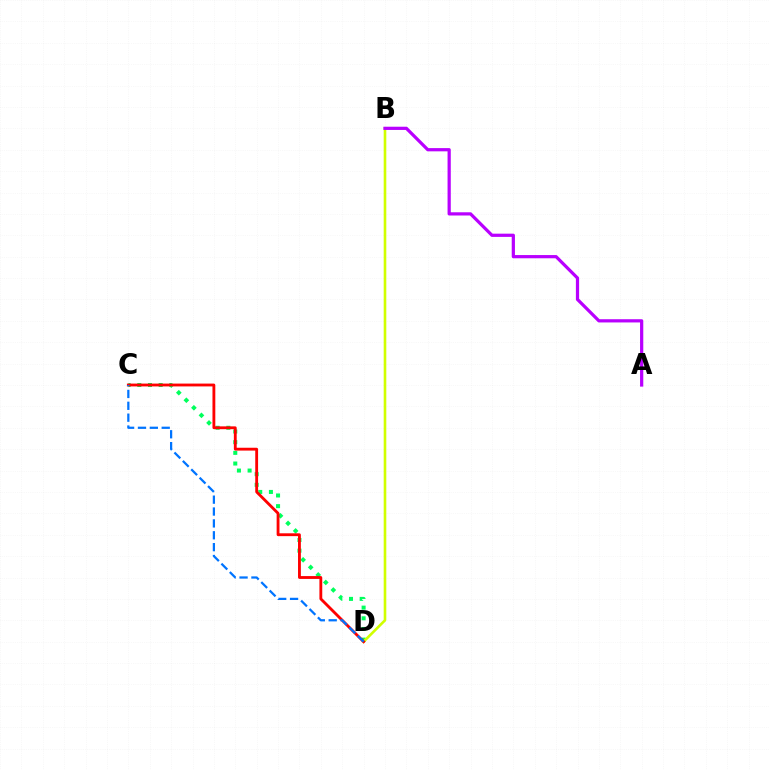{('C', 'D'): [{'color': '#00ff5c', 'line_style': 'dotted', 'thickness': 2.9}, {'color': '#ff0000', 'line_style': 'solid', 'thickness': 2.04}, {'color': '#0074ff', 'line_style': 'dashed', 'thickness': 1.61}], ('B', 'D'): [{'color': '#d1ff00', 'line_style': 'solid', 'thickness': 1.88}], ('A', 'B'): [{'color': '#b900ff', 'line_style': 'solid', 'thickness': 2.32}]}